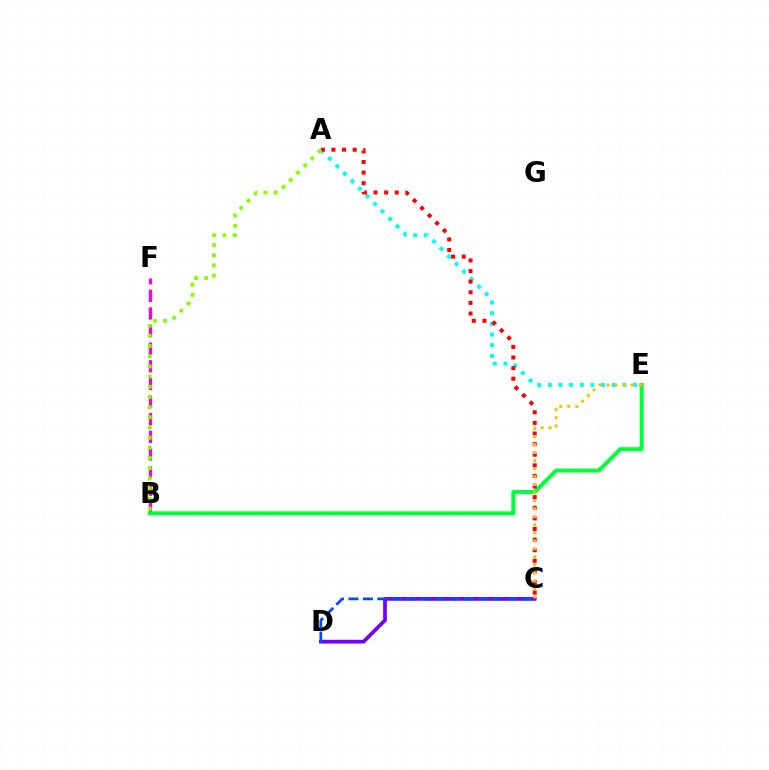{('C', 'D'): [{'color': '#7200ff', 'line_style': 'solid', 'thickness': 2.68}, {'color': '#004bff', 'line_style': 'dashed', 'thickness': 1.96}], ('A', 'E'): [{'color': '#00fff6', 'line_style': 'dotted', 'thickness': 2.89}], ('B', 'F'): [{'color': '#ff00cf', 'line_style': 'dashed', 'thickness': 2.39}], ('B', 'E'): [{'color': '#00ff39', 'line_style': 'solid', 'thickness': 2.85}], ('A', 'C'): [{'color': '#ff0000', 'line_style': 'dotted', 'thickness': 2.88}], ('A', 'B'): [{'color': '#84ff00', 'line_style': 'dotted', 'thickness': 2.76}], ('C', 'E'): [{'color': '#ffbd00', 'line_style': 'dotted', 'thickness': 2.18}]}